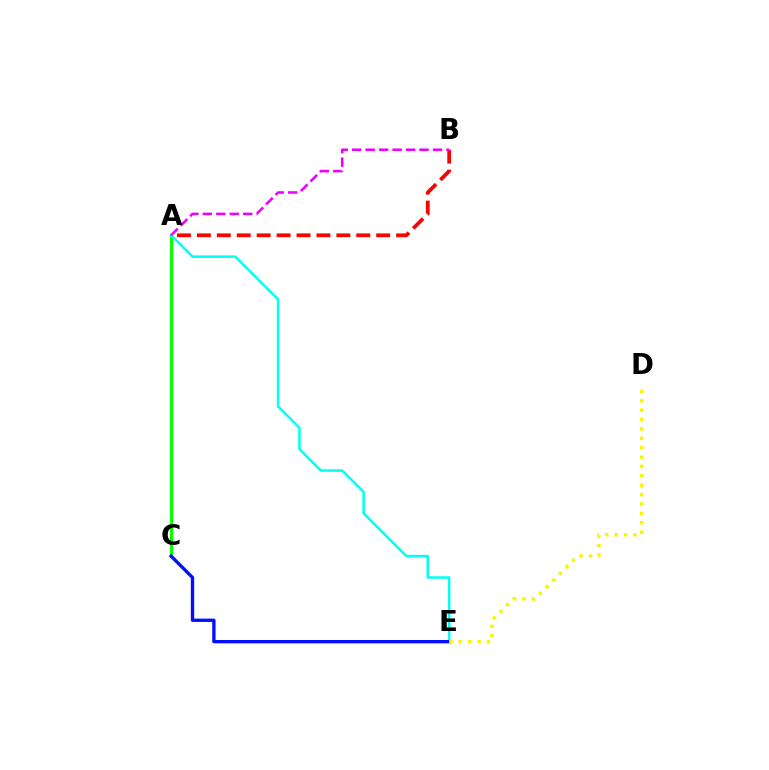{('A', 'B'): [{'color': '#ff0000', 'line_style': 'dashed', 'thickness': 2.71}, {'color': '#ee00ff', 'line_style': 'dashed', 'thickness': 1.83}], ('A', 'C'): [{'color': '#08ff00', 'line_style': 'solid', 'thickness': 2.19}], ('A', 'E'): [{'color': '#00fff6', 'line_style': 'solid', 'thickness': 1.81}], ('C', 'E'): [{'color': '#0010ff', 'line_style': 'solid', 'thickness': 2.4}], ('D', 'E'): [{'color': '#fcf500', 'line_style': 'dotted', 'thickness': 2.55}]}